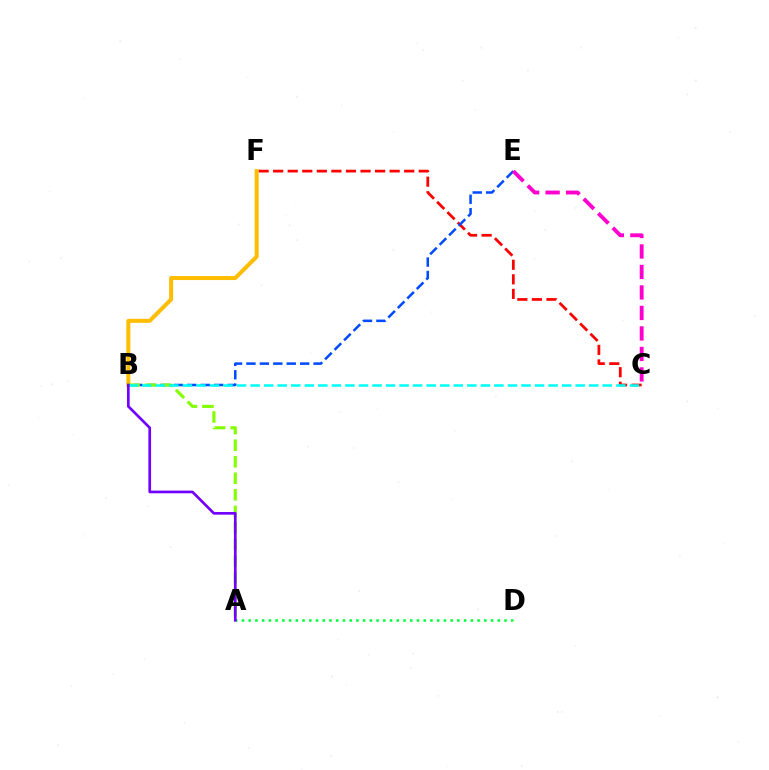{('C', 'F'): [{'color': '#ff0000', 'line_style': 'dashed', 'thickness': 1.98}], ('B', 'E'): [{'color': '#004bff', 'line_style': 'dashed', 'thickness': 1.82}], ('B', 'F'): [{'color': '#ffbd00', 'line_style': 'solid', 'thickness': 2.88}], ('A', 'D'): [{'color': '#00ff39', 'line_style': 'dotted', 'thickness': 1.83}], ('A', 'B'): [{'color': '#84ff00', 'line_style': 'dashed', 'thickness': 2.25}, {'color': '#7200ff', 'line_style': 'solid', 'thickness': 1.93}], ('C', 'E'): [{'color': '#ff00cf', 'line_style': 'dashed', 'thickness': 2.78}], ('B', 'C'): [{'color': '#00fff6', 'line_style': 'dashed', 'thickness': 1.84}]}